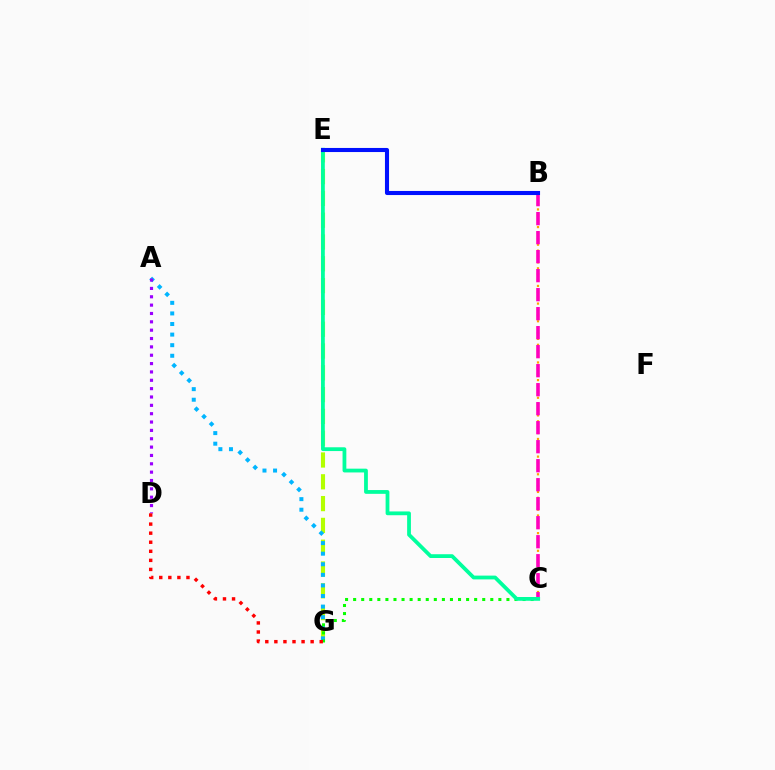{('E', 'G'): [{'color': '#b3ff00', 'line_style': 'dashed', 'thickness': 2.96}], ('A', 'G'): [{'color': '#00b5ff', 'line_style': 'dotted', 'thickness': 2.88}], ('C', 'G'): [{'color': '#08ff00', 'line_style': 'dotted', 'thickness': 2.19}], ('B', 'C'): [{'color': '#ffa500', 'line_style': 'dotted', 'thickness': 1.6}, {'color': '#ff00bd', 'line_style': 'dashed', 'thickness': 2.58}], ('A', 'D'): [{'color': '#9b00ff', 'line_style': 'dotted', 'thickness': 2.27}], ('D', 'G'): [{'color': '#ff0000', 'line_style': 'dotted', 'thickness': 2.46}], ('C', 'E'): [{'color': '#00ff9d', 'line_style': 'solid', 'thickness': 2.72}], ('B', 'E'): [{'color': '#0010ff', 'line_style': 'solid', 'thickness': 2.94}]}